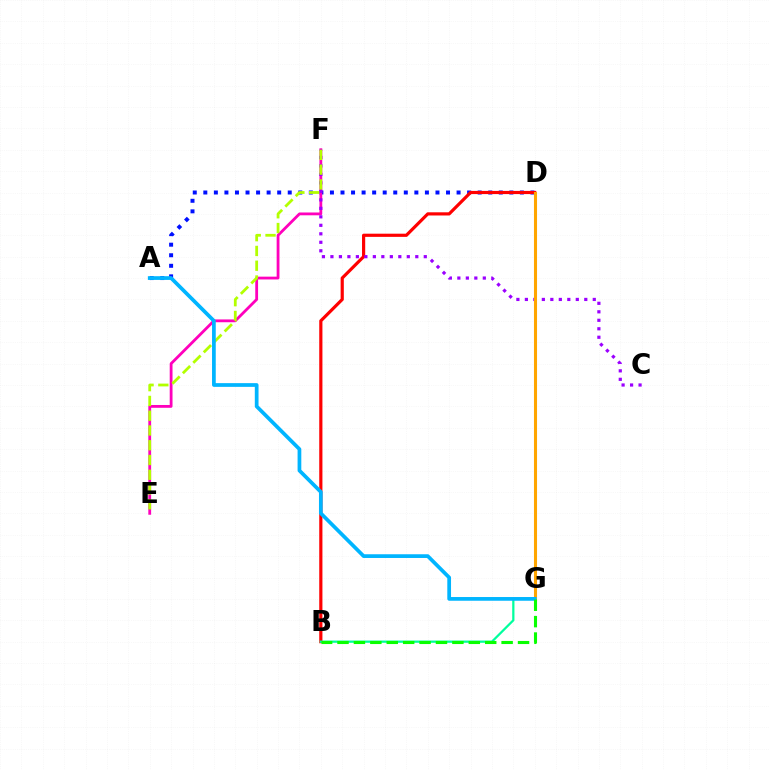{('A', 'D'): [{'color': '#0010ff', 'line_style': 'dotted', 'thickness': 2.87}], ('B', 'D'): [{'color': '#ff0000', 'line_style': 'solid', 'thickness': 2.29}], ('E', 'F'): [{'color': '#ff00bd', 'line_style': 'solid', 'thickness': 2.02}, {'color': '#b3ff00', 'line_style': 'dashed', 'thickness': 2.01}], ('C', 'F'): [{'color': '#9b00ff', 'line_style': 'dotted', 'thickness': 2.31}], ('D', 'G'): [{'color': '#ffa500', 'line_style': 'solid', 'thickness': 2.21}], ('B', 'G'): [{'color': '#00ff9d', 'line_style': 'solid', 'thickness': 1.61}, {'color': '#08ff00', 'line_style': 'dashed', 'thickness': 2.23}], ('A', 'G'): [{'color': '#00b5ff', 'line_style': 'solid', 'thickness': 2.68}]}